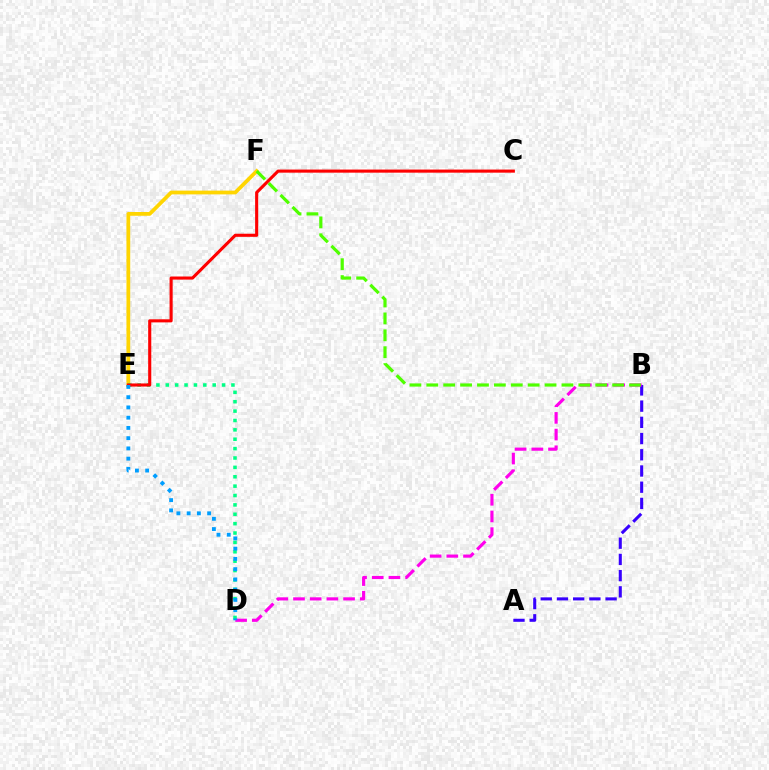{('A', 'B'): [{'color': '#3700ff', 'line_style': 'dashed', 'thickness': 2.2}], ('E', 'F'): [{'color': '#ffd500', 'line_style': 'solid', 'thickness': 2.71}], ('D', 'E'): [{'color': '#00ff86', 'line_style': 'dotted', 'thickness': 2.55}, {'color': '#009eff', 'line_style': 'dotted', 'thickness': 2.78}], ('B', 'D'): [{'color': '#ff00ed', 'line_style': 'dashed', 'thickness': 2.27}], ('C', 'E'): [{'color': '#ff0000', 'line_style': 'solid', 'thickness': 2.23}], ('B', 'F'): [{'color': '#4fff00', 'line_style': 'dashed', 'thickness': 2.29}]}